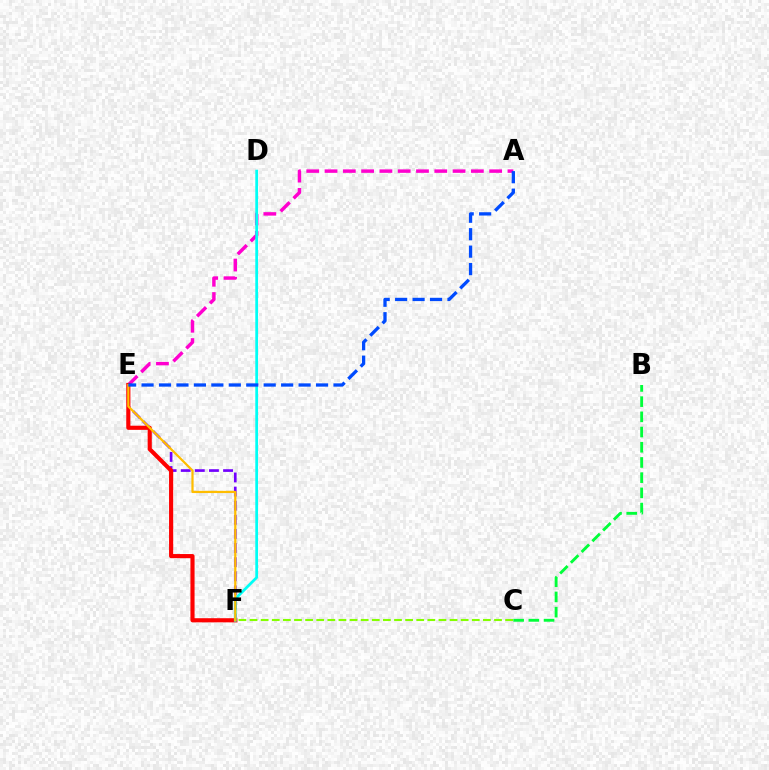{('A', 'E'): [{'color': '#ff00cf', 'line_style': 'dashed', 'thickness': 2.48}, {'color': '#004bff', 'line_style': 'dashed', 'thickness': 2.37}], ('E', 'F'): [{'color': '#7200ff', 'line_style': 'dashed', 'thickness': 1.92}, {'color': '#ff0000', 'line_style': 'solid', 'thickness': 2.98}, {'color': '#ffbd00', 'line_style': 'solid', 'thickness': 1.6}], ('B', 'C'): [{'color': '#00ff39', 'line_style': 'dashed', 'thickness': 2.07}], ('C', 'F'): [{'color': '#84ff00', 'line_style': 'dashed', 'thickness': 1.51}], ('D', 'F'): [{'color': '#00fff6', 'line_style': 'solid', 'thickness': 1.98}]}